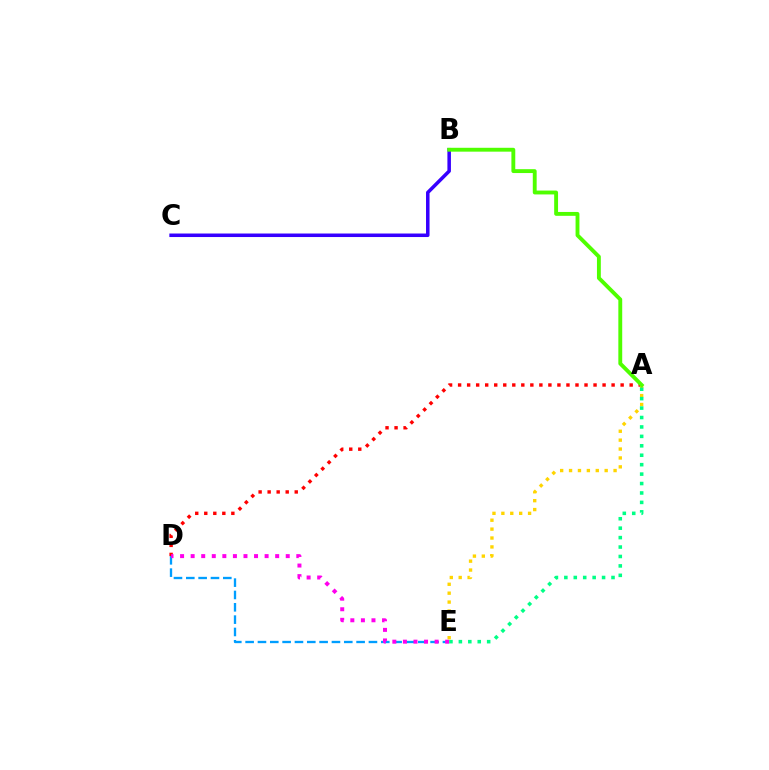{('A', 'D'): [{'color': '#ff0000', 'line_style': 'dotted', 'thickness': 2.45}], ('D', 'E'): [{'color': '#009eff', 'line_style': 'dashed', 'thickness': 1.68}, {'color': '#ff00ed', 'line_style': 'dotted', 'thickness': 2.87}], ('A', 'E'): [{'color': '#ffd500', 'line_style': 'dotted', 'thickness': 2.42}, {'color': '#00ff86', 'line_style': 'dotted', 'thickness': 2.56}], ('B', 'C'): [{'color': '#3700ff', 'line_style': 'solid', 'thickness': 2.54}], ('A', 'B'): [{'color': '#4fff00', 'line_style': 'solid', 'thickness': 2.79}]}